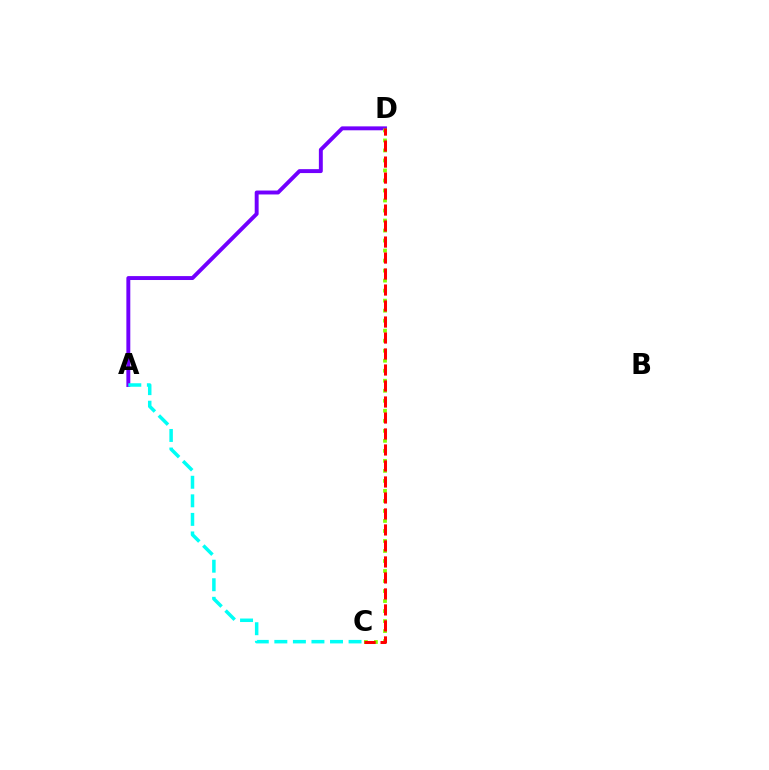{('A', 'D'): [{'color': '#7200ff', 'line_style': 'solid', 'thickness': 2.82}], ('A', 'C'): [{'color': '#00fff6', 'line_style': 'dashed', 'thickness': 2.52}], ('C', 'D'): [{'color': '#84ff00', 'line_style': 'dotted', 'thickness': 2.72}, {'color': '#ff0000', 'line_style': 'dashed', 'thickness': 2.17}]}